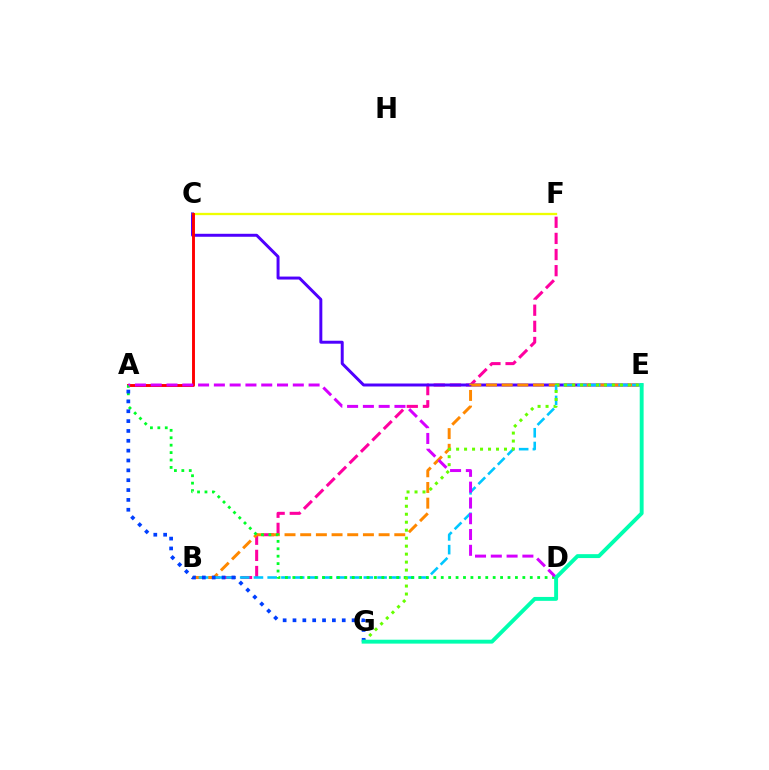{('B', 'F'): [{'color': '#ff00a0', 'line_style': 'dashed', 'thickness': 2.19}], ('C', 'E'): [{'color': '#4f00ff', 'line_style': 'solid', 'thickness': 2.14}], ('B', 'E'): [{'color': '#ff8800', 'line_style': 'dashed', 'thickness': 2.13}, {'color': '#00c7ff', 'line_style': 'dashed', 'thickness': 1.87}], ('C', 'F'): [{'color': '#eeff00', 'line_style': 'solid', 'thickness': 1.66}], ('A', 'C'): [{'color': '#ff0000', 'line_style': 'solid', 'thickness': 2.1}], ('A', 'D'): [{'color': '#00ff27', 'line_style': 'dotted', 'thickness': 2.02}, {'color': '#d600ff', 'line_style': 'dashed', 'thickness': 2.14}], ('E', 'G'): [{'color': '#66ff00', 'line_style': 'dotted', 'thickness': 2.17}, {'color': '#00ffaf', 'line_style': 'solid', 'thickness': 2.81}], ('A', 'G'): [{'color': '#003fff', 'line_style': 'dotted', 'thickness': 2.68}]}